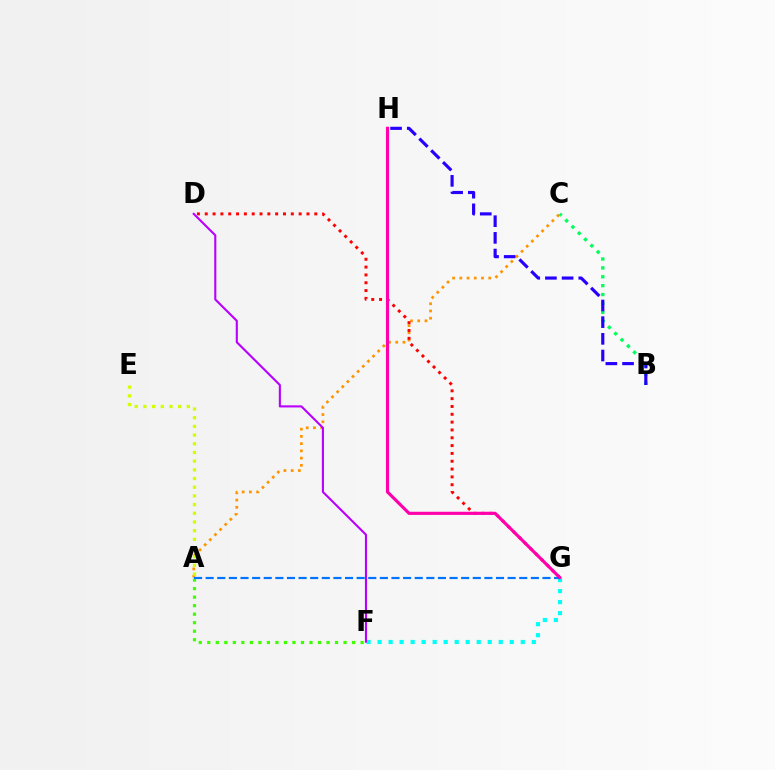{('A', 'C'): [{'color': '#ff9400', 'line_style': 'dotted', 'thickness': 1.96}], ('D', 'G'): [{'color': '#ff0000', 'line_style': 'dotted', 'thickness': 2.13}], ('B', 'C'): [{'color': '#00ff5c', 'line_style': 'dotted', 'thickness': 2.42}], ('F', 'G'): [{'color': '#00fff6', 'line_style': 'dotted', 'thickness': 2.99}], ('B', 'H'): [{'color': '#2500ff', 'line_style': 'dashed', 'thickness': 2.27}], ('A', 'F'): [{'color': '#3dff00', 'line_style': 'dotted', 'thickness': 2.31}], ('A', 'E'): [{'color': '#d1ff00', 'line_style': 'dotted', 'thickness': 2.36}], ('A', 'G'): [{'color': '#0074ff', 'line_style': 'dashed', 'thickness': 1.58}], ('D', 'F'): [{'color': '#b900ff', 'line_style': 'solid', 'thickness': 1.51}], ('G', 'H'): [{'color': '#ff00ac', 'line_style': 'solid', 'thickness': 2.27}]}